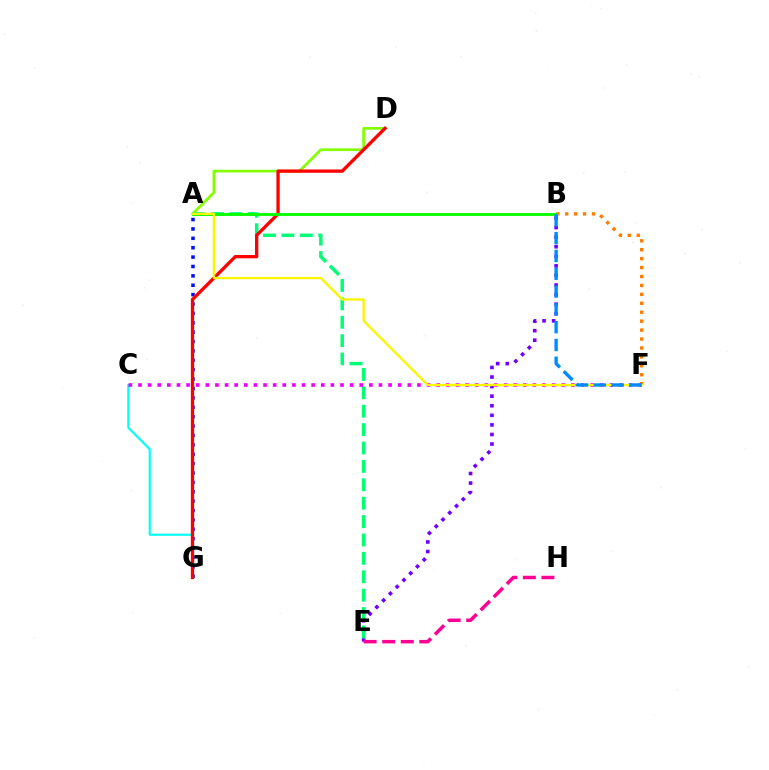{('B', 'F'): [{'color': '#ff7c00', 'line_style': 'dotted', 'thickness': 2.43}, {'color': '#008cff', 'line_style': 'dashed', 'thickness': 2.42}], ('A', 'D'): [{'color': '#84ff00', 'line_style': 'solid', 'thickness': 1.95}], ('B', 'E'): [{'color': '#7200ff', 'line_style': 'dotted', 'thickness': 2.6}], ('A', 'E'): [{'color': '#00ff74', 'line_style': 'dashed', 'thickness': 2.5}], ('C', 'G'): [{'color': '#00fff6', 'line_style': 'solid', 'thickness': 1.57}], ('A', 'G'): [{'color': '#0010ff', 'line_style': 'dotted', 'thickness': 2.55}], ('D', 'G'): [{'color': '#ff0000', 'line_style': 'solid', 'thickness': 2.38}], ('A', 'B'): [{'color': '#08ff00', 'line_style': 'solid', 'thickness': 2.07}], ('E', 'H'): [{'color': '#ff0094', 'line_style': 'dashed', 'thickness': 2.52}], ('C', 'F'): [{'color': '#ee00ff', 'line_style': 'dotted', 'thickness': 2.61}], ('A', 'F'): [{'color': '#fcf500', 'line_style': 'solid', 'thickness': 1.66}]}